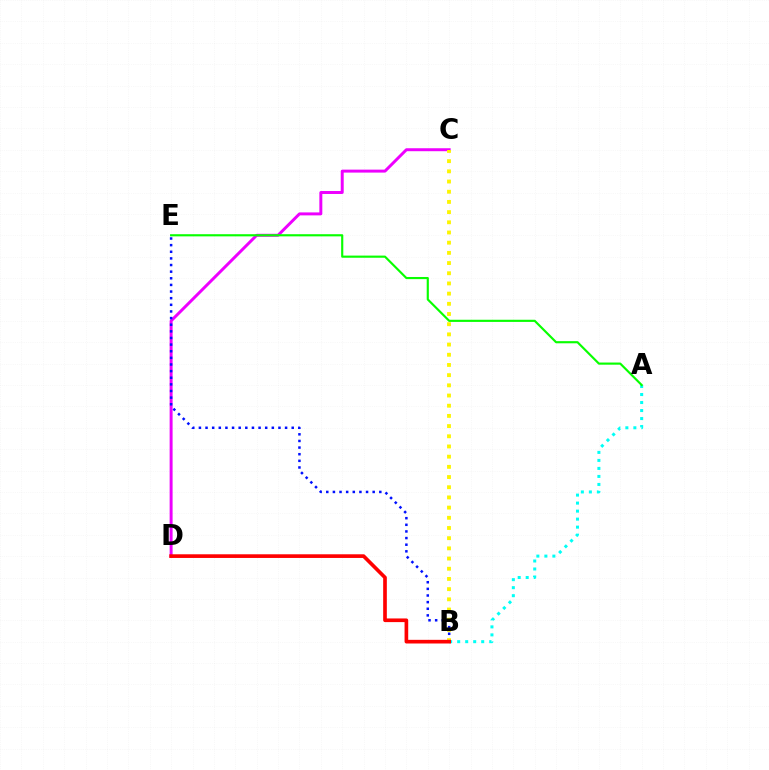{('C', 'D'): [{'color': '#ee00ff', 'line_style': 'solid', 'thickness': 2.14}], ('A', 'B'): [{'color': '#00fff6', 'line_style': 'dotted', 'thickness': 2.18}], ('B', 'E'): [{'color': '#0010ff', 'line_style': 'dotted', 'thickness': 1.8}], ('A', 'E'): [{'color': '#08ff00', 'line_style': 'solid', 'thickness': 1.55}], ('B', 'C'): [{'color': '#fcf500', 'line_style': 'dotted', 'thickness': 2.77}], ('B', 'D'): [{'color': '#ff0000', 'line_style': 'solid', 'thickness': 2.64}]}